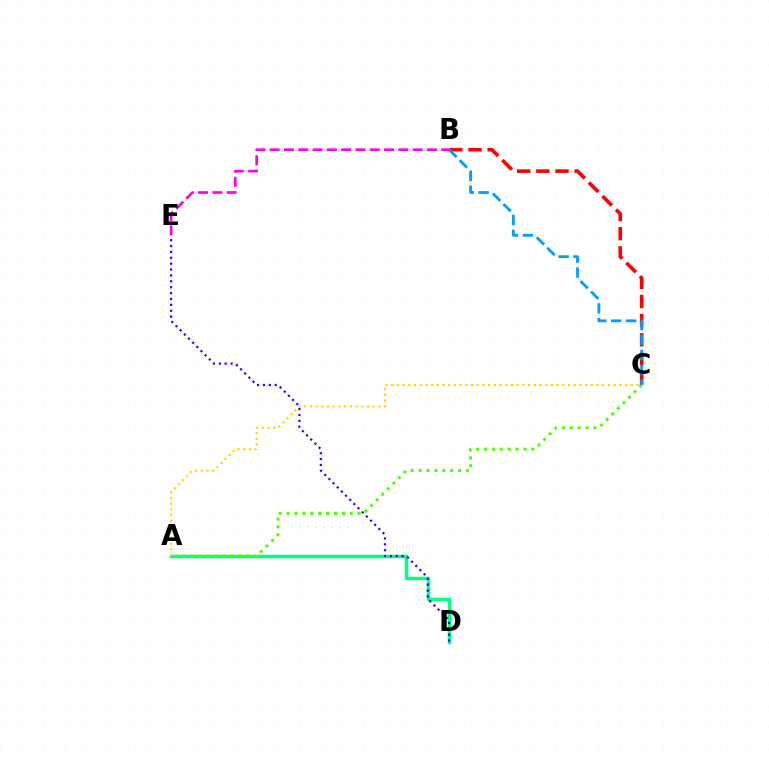{('A', 'D'): [{'color': '#00ff86', 'line_style': 'solid', 'thickness': 2.51}], ('D', 'E'): [{'color': '#3700ff', 'line_style': 'dotted', 'thickness': 1.6}], ('B', 'C'): [{'color': '#ff0000', 'line_style': 'dashed', 'thickness': 2.6}, {'color': '#009eff', 'line_style': 'dashed', 'thickness': 2.02}], ('A', 'C'): [{'color': '#ffd500', 'line_style': 'dotted', 'thickness': 1.55}, {'color': '#4fff00', 'line_style': 'dotted', 'thickness': 2.14}], ('B', 'E'): [{'color': '#ff00ed', 'line_style': 'dashed', 'thickness': 1.94}]}